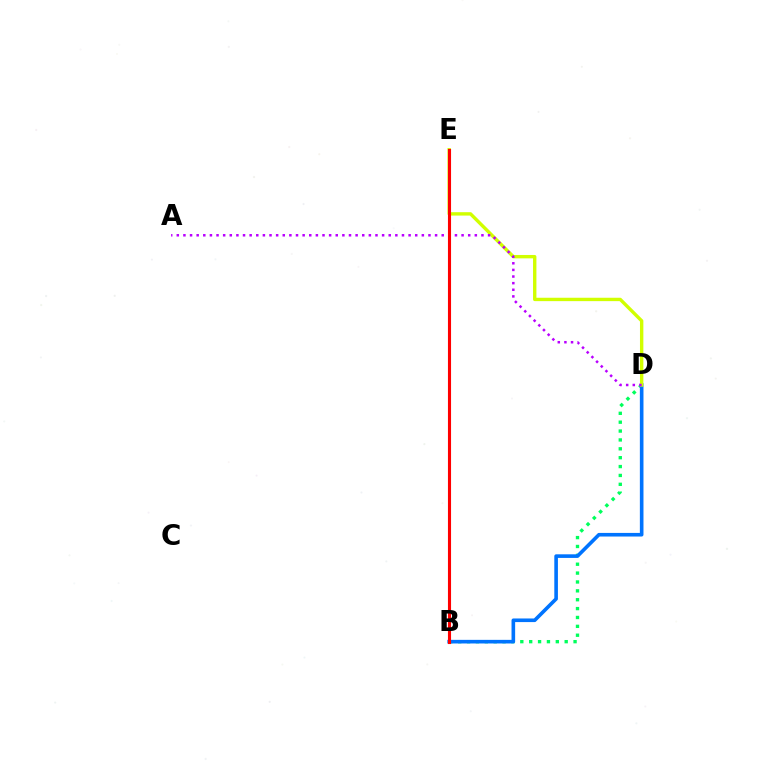{('B', 'D'): [{'color': '#00ff5c', 'line_style': 'dotted', 'thickness': 2.41}, {'color': '#0074ff', 'line_style': 'solid', 'thickness': 2.6}], ('D', 'E'): [{'color': '#d1ff00', 'line_style': 'solid', 'thickness': 2.44}], ('A', 'D'): [{'color': '#b900ff', 'line_style': 'dotted', 'thickness': 1.8}], ('B', 'E'): [{'color': '#ff0000', 'line_style': 'solid', 'thickness': 2.24}]}